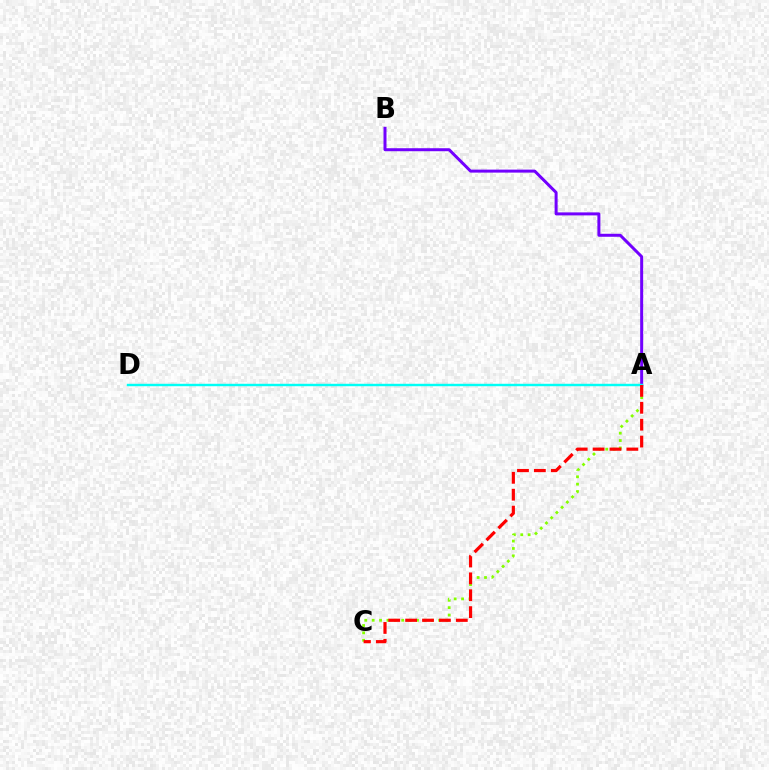{('A', 'B'): [{'color': '#7200ff', 'line_style': 'solid', 'thickness': 2.16}], ('A', 'C'): [{'color': '#84ff00', 'line_style': 'dotted', 'thickness': 2.01}, {'color': '#ff0000', 'line_style': 'dashed', 'thickness': 2.29}], ('A', 'D'): [{'color': '#00fff6', 'line_style': 'solid', 'thickness': 1.75}]}